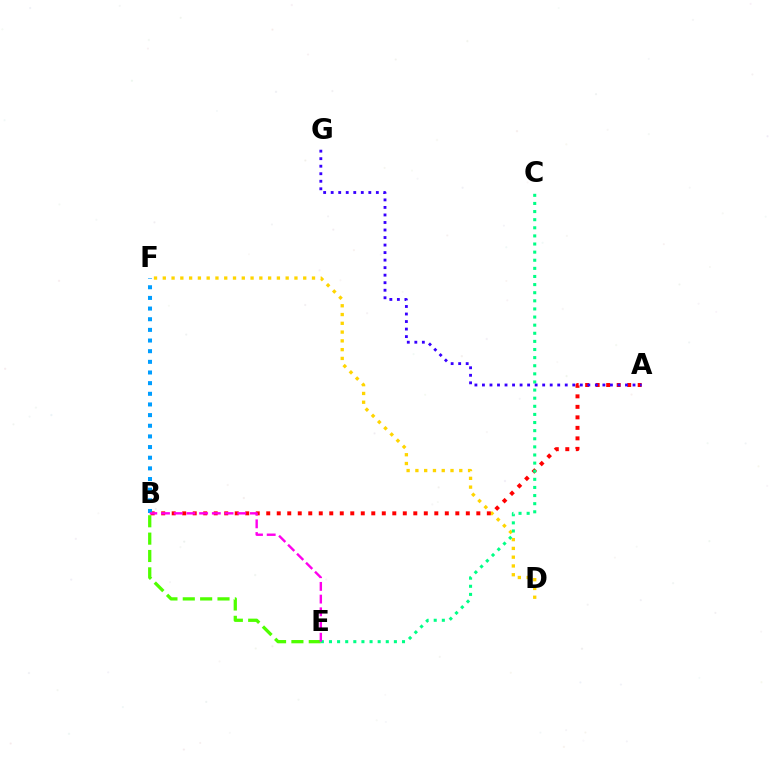{('D', 'F'): [{'color': '#ffd500', 'line_style': 'dotted', 'thickness': 2.38}], ('A', 'B'): [{'color': '#ff0000', 'line_style': 'dotted', 'thickness': 2.85}], ('B', 'E'): [{'color': '#4fff00', 'line_style': 'dashed', 'thickness': 2.36}, {'color': '#ff00ed', 'line_style': 'dashed', 'thickness': 1.73}], ('C', 'E'): [{'color': '#00ff86', 'line_style': 'dotted', 'thickness': 2.2}], ('A', 'G'): [{'color': '#3700ff', 'line_style': 'dotted', 'thickness': 2.05}], ('B', 'F'): [{'color': '#009eff', 'line_style': 'dotted', 'thickness': 2.89}]}